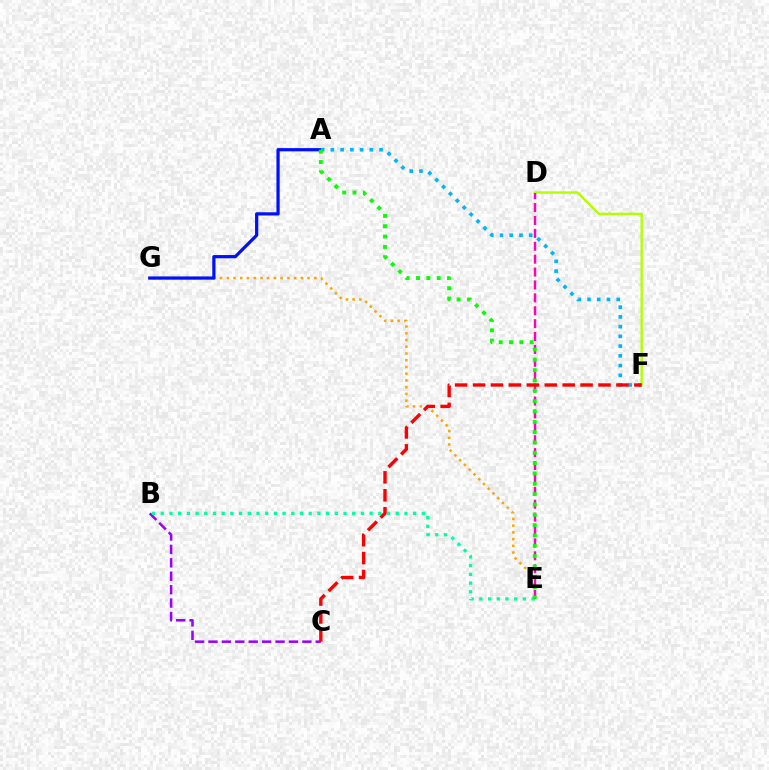{('E', 'G'): [{'color': '#ffa500', 'line_style': 'dotted', 'thickness': 1.83}], ('A', 'G'): [{'color': '#0010ff', 'line_style': 'solid', 'thickness': 2.33}], ('D', 'F'): [{'color': '#b3ff00', 'line_style': 'solid', 'thickness': 1.71}], ('A', 'F'): [{'color': '#00b5ff', 'line_style': 'dotted', 'thickness': 2.65}], ('B', 'C'): [{'color': '#9b00ff', 'line_style': 'dashed', 'thickness': 1.82}], ('B', 'E'): [{'color': '#00ff9d', 'line_style': 'dotted', 'thickness': 2.36}], ('D', 'E'): [{'color': '#ff00bd', 'line_style': 'dashed', 'thickness': 1.75}], ('C', 'F'): [{'color': '#ff0000', 'line_style': 'dashed', 'thickness': 2.44}], ('A', 'E'): [{'color': '#08ff00', 'line_style': 'dotted', 'thickness': 2.81}]}